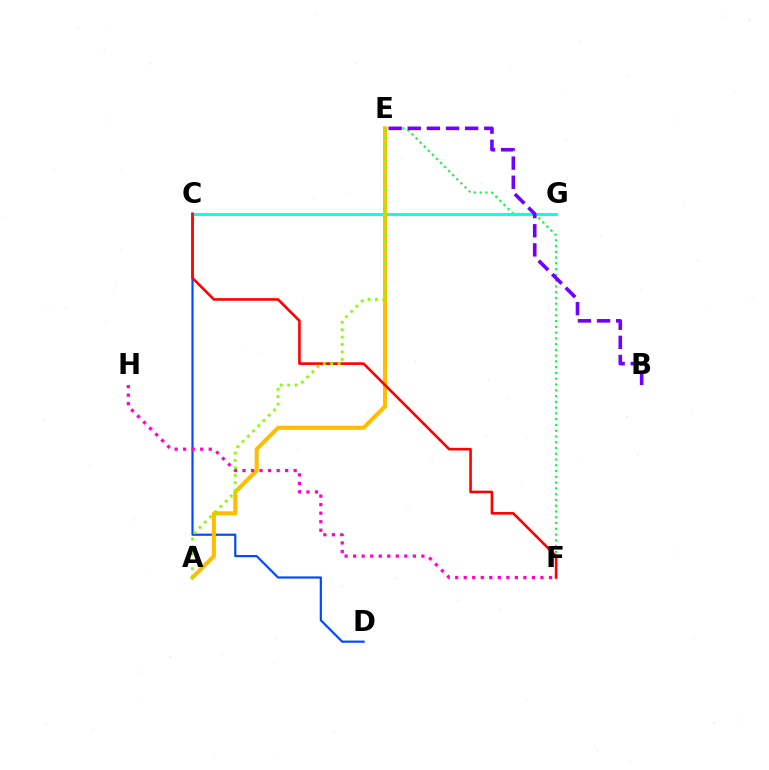{('E', 'F'): [{'color': '#00ff39', 'line_style': 'dotted', 'thickness': 1.57}], ('C', 'D'): [{'color': '#004bff', 'line_style': 'solid', 'thickness': 1.58}], ('C', 'G'): [{'color': '#00fff6', 'line_style': 'solid', 'thickness': 2.11}], ('A', 'E'): [{'color': '#ffbd00', 'line_style': 'solid', 'thickness': 2.93}, {'color': '#84ff00', 'line_style': 'dotted', 'thickness': 2.01}], ('C', 'F'): [{'color': '#ff0000', 'line_style': 'solid', 'thickness': 1.88}], ('B', 'E'): [{'color': '#7200ff', 'line_style': 'dashed', 'thickness': 2.6}], ('F', 'H'): [{'color': '#ff00cf', 'line_style': 'dotted', 'thickness': 2.32}]}